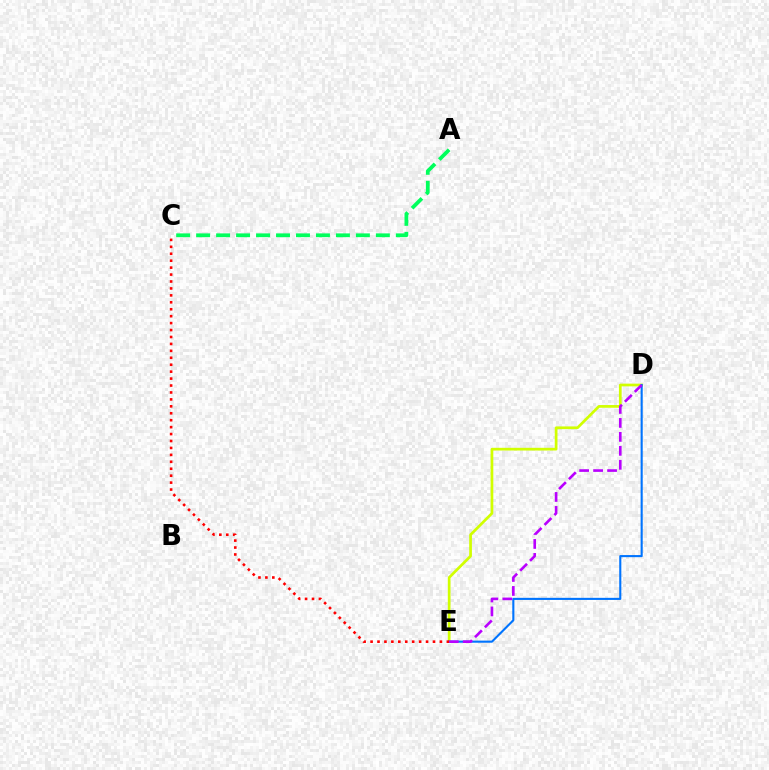{('A', 'C'): [{'color': '#00ff5c', 'line_style': 'dashed', 'thickness': 2.71}], ('D', 'E'): [{'color': '#d1ff00', 'line_style': 'solid', 'thickness': 1.96}, {'color': '#0074ff', 'line_style': 'solid', 'thickness': 1.51}, {'color': '#b900ff', 'line_style': 'dashed', 'thickness': 1.9}], ('C', 'E'): [{'color': '#ff0000', 'line_style': 'dotted', 'thickness': 1.88}]}